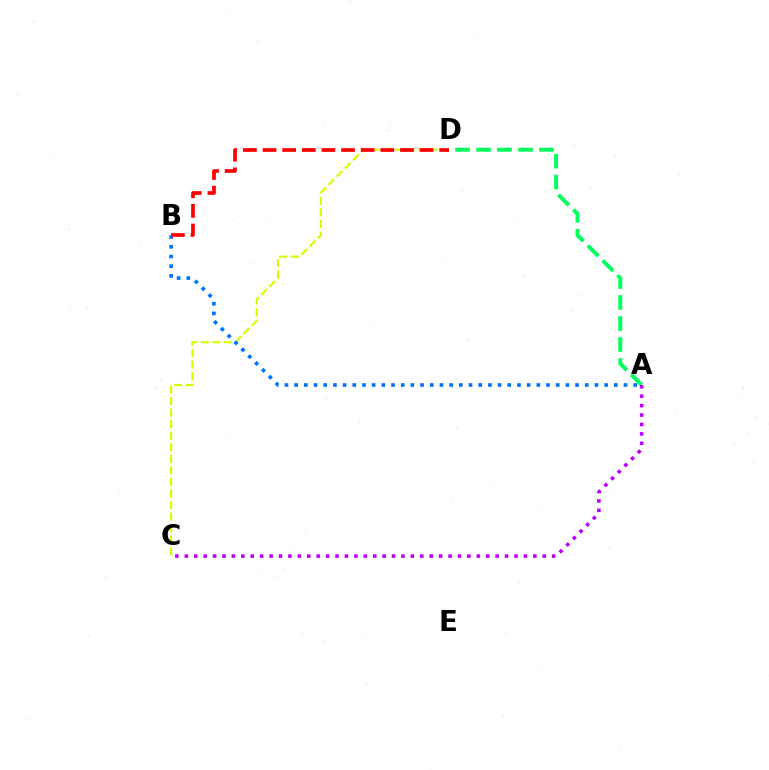{('C', 'D'): [{'color': '#d1ff00', 'line_style': 'dashed', 'thickness': 1.57}], ('A', 'D'): [{'color': '#00ff5c', 'line_style': 'dashed', 'thickness': 2.85}], ('A', 'B'): [{'color': '#0074ff', 'line_style': 'dotted', 'thickness': 2.63}], ('A', 'C'): [{'color': '#b900ff', 'line_style': 'dotted', 'thickness': 2.56}], ('B', 'D'): [{'color': '#ff0000', 'line_style': 'dashed', 'thickness': 2.67}]}